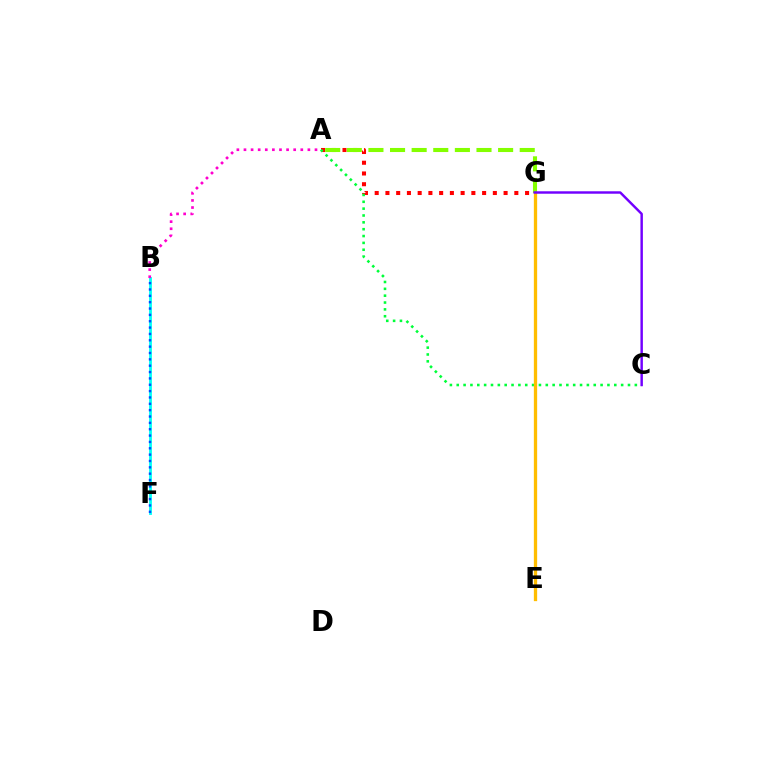{('A', 'G'): [{'color': '#ff0000', 'line_style': 'dotted', 'thickness': 2.92}, {'color': '#84ff00', 'line_style': 'dashed', 'thickness': 2.94}], ('A', 'C'): [{'color': '#00ff39', 'line_style': 'dotted', 'thickness': 1.86}], ('B', 'F'): [{'color': '#00fff6', 'line_style': 'solid', 'thickness': 2.03}, {'color': '#004bff', 'line_style': 'dotted', 'thickness': 1.73}], ('E', 'G'): [{'color': '#ffbd00', 'line_style': 'solid', 'thickness': 2.38}], ('A', 'B'): [{'color': '#ff00cf', 'line_style': 'dotted', 'thickness': 1.93}], ('C', 'G'): [{'color': '#7200ff', 'line_style': 'solid', 'thickness': 1.76}]}